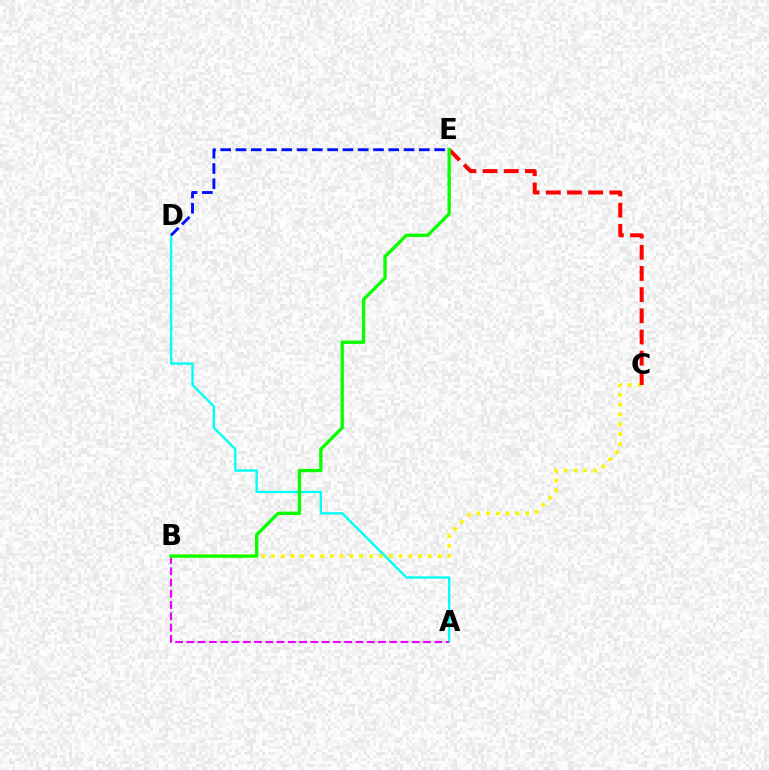{('A', 'D'): [{'color': '#00fff6', 'line_style': 'solid', 'thickness': 1.69}], ('B', 'C'): [{'color': '#fcf500', 'line_style': 'dotted', 'thickness': 2.67}], ('C', 'E'): [{'color': '#ff0000', 'line_style': 'dashed', 'thickness': 2.88}], ('A', 'B'): [{'color': '#ee00ff', 'line_style': 'dashed', 'thickness': 1.53}], ('B', 'E'): [{'color': '#08ff00', 'line_style': 'solid', 'thickness': 2.38}], ('D', 'E'): [{'color': '#0010ff', 'line_style': 'dashed', 'thickness': 2.08}]}